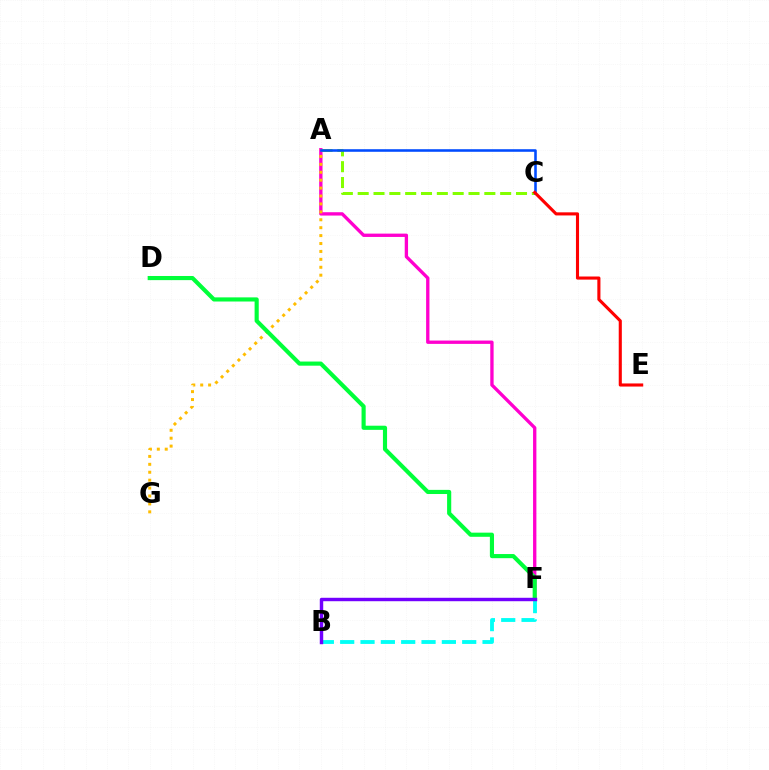{('A', 'F'): [{'color': '#ff00cf', 'line_style': 'solid', 'thickness': 2.4}], ('A', 'G'): [{'color': '#ffbd00', 'line_style': 'dotted', 'thickness': 2.15}], ('A', 'C'): [{'color': '#84ff00', 'line_style': 'dashed', 'thickness': 2.15}, {'color': '#004bff', 'line_style': 'solid', 'thickness': 1.85}], ('D', 'F'): [{'color': '#00ff39', 'line_style': 'solid', 'thickness': 2.98}], ('B', 'F'): [{'color': '#00fff6', 'line_style': 'dashed', 'thickness': 2.76}, {'color': '#7200ff', 'line_style': 'solid', 'thickness': 2.47}], ('C', 'E'): [{'color': '#ff0000', 'line_style': 'solid', 'thickness': 2.24}]}